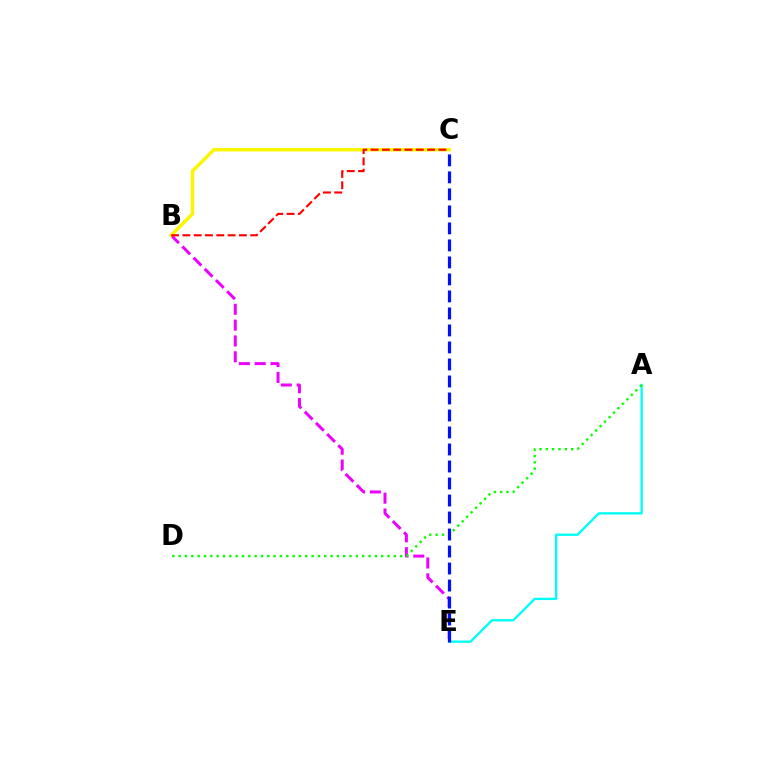{('B', 'E'): [{'color': '#ee00ff', 'line_style': 'dashed', 'thickness': 2.15}], ('A', 'E'): [{'color': '#00fff6', 'line_style': 'solid', 'thickness': 1.69}], ('A', 'D'): [{'color': '#08ff00', 'line_style': 'dotted', 'thickness': 1.72}], ('C', 'E'): [{'color': '#0010ff', 'line_style': 'dashed', 'thickness': 2.31}], ('B', 'C'): [{'color': '#fcf500', 'line_style': 'solid', 'thickness': 2.5}, {'color': '#ff0000', 'line_style': 'dashed', 'thickness': 1.54}]}